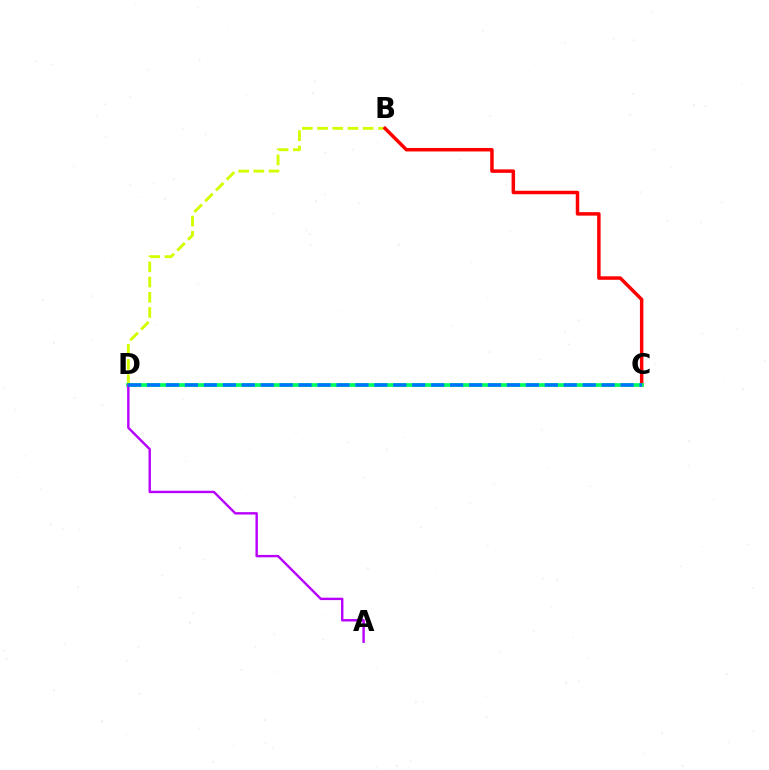{('B', 'D'): [{'color': '#d1ff00', 'line_style': 'dashed', 'thickness': 2.07}], ('B', 'C'): [{'color': '#ff0000', 'line_style': 'solid', 'thickness': 2.5}], ('C', 'D'): [{'color': '#00ff5c', 'line_style': 'solid', 'thickness': 2.64}, {'color': '#0074ff', 'line_style': 'dashed', 'thickness': 2.57}], ('A', 'D'): [{'color': '#b900ff', 'line_style': 'solid', 'thickness': 1.74}]}